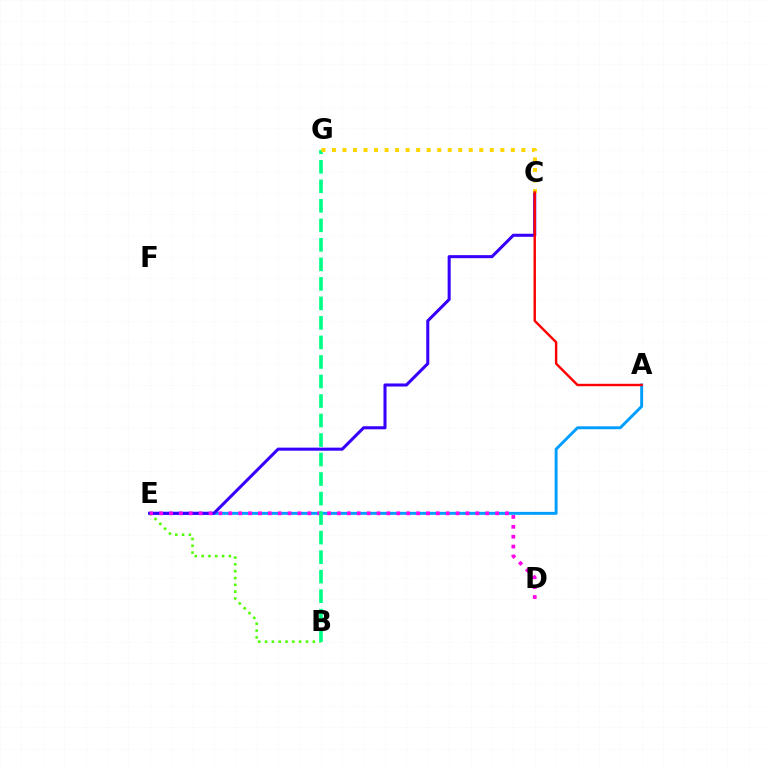{('A', 'E'): [{'color': '#009eff', 'line_style': 'solid', 'thickness': 2.12}], ('B', 'E'): [{'color': '#4fff00', 'line_style': 'dotted', 'thickness': 1.85}], ('C', 'E'): [{'color': '#3700ff', 'line_style': 'solid', 'thickness': 2.2}], ('D', 'E'): [{'color': '#ff00ed', 'line_style': 'dotted', 'thickness': 2.69}], ('B', 'G'): [{'color': '#00ff86', 'line_style': 'dashed', 'thickness': 2.65}], ('C', 'G'): [{'color': '#ffd500', 'line_style': 'dotted', 'thickness': 2.86}], ('A', 'C'): [{'color': '#ff0000', 'line_style': 'solid', 'thickness': 1.74}]}